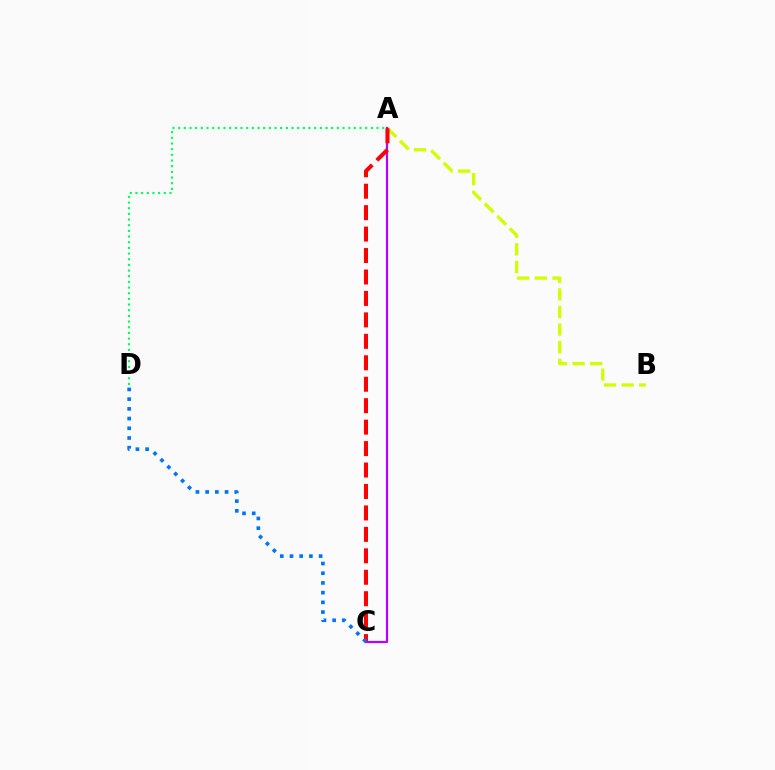{('A', 'B'): [{'color': '#d1ff00', 'line_style': 'dashed', 'thickness': 2.39}], ('A', 'C'): [{'color': '#b900ff', 'line_style': 'solid', 'thickness': 1.59}, {'color': '#ff0000', 'line_style': 'dashed', 'thickness': 2.91}], ('A', 'D'): [{'color': '#00ff5c', 'line_style': 'dotted', 'thickness': 1.54}], ('C', 'D'): [{'color': '#0074ff', 'line_style': 'dotted', 'thickness': 2.64}]}